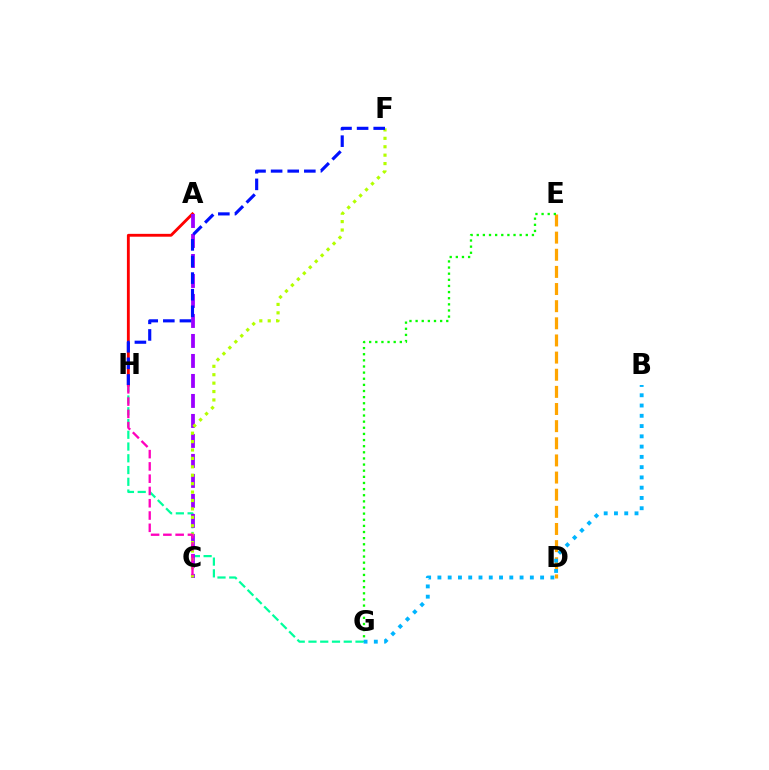{('D', 'E'): [{'color': '#ffa500', 'line_style': 'dashed', 'thickness': 2.33}], ('E', 'G'): [{'color': '#08ff00', 'line_style': 'dotted', 'thickness': 1.67}], ('G', 'H'): [{'color': '#00ff9d', 'line_style': 'dashed', 'thickness': 1.6}], ('A', 'H'): [{'color': '#ff0000', 'line_style': 'solid', 'thickness': 2.05}], ('A', 'C'): [{'color': '#9b00ff', 'line_style': 'dashed', 'thickness': 2.72}], ('C', 'F'): [{'color': '#b3ff00', 'line_style': 'dotted', 'thickness': 2.29}], ('C', 'H'): [{'color': '#ff00bd', 'line_style': 'dashed', 'thickness': 1.67}], ('F', 'H'): [{'color': '#0010ff', 'line_style': 'dashed', 'thickness': 2.26}], ('B', 'G'): [{'color': '#00b5ff', 'line_style': 'dotted', 'thickness': 2.79}]}